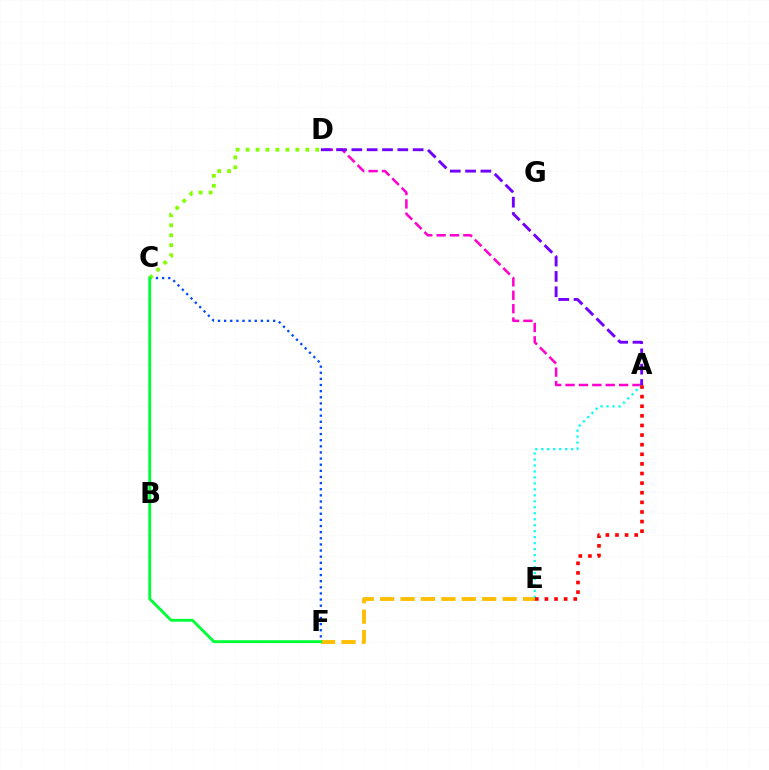{('E', 'F'): [{'color': '#ffbd00', 'line_style': 'dashed', 'thickness': 2.77}], ('C', 'F'): [{'color': '#004bff', 'line_style': 'dotted', 'thickness': 1.67}, {'color': '#00ff39', 'line_style': 'solid', 'thickness': 2.08}], ('A', 'D'): [{'color': '#ff00cf', 'line_style': 'dashed', 'thickness': 1.82}, {'color': '#7200ff', 'line_style': 'dashed', 'thickness': 2.08}], ('A', 'E'): [{'color': '#00fff6', 'line_style': 'dotted', 'thickness': 1.62}, {'color': '#ff0000', 'line_style': 'dotted', 'thickness': 2.61}], ('C', 'D'): [{'color': '#84ff00', 'line_style': 'dotted', 'thickness': 2.71}]}